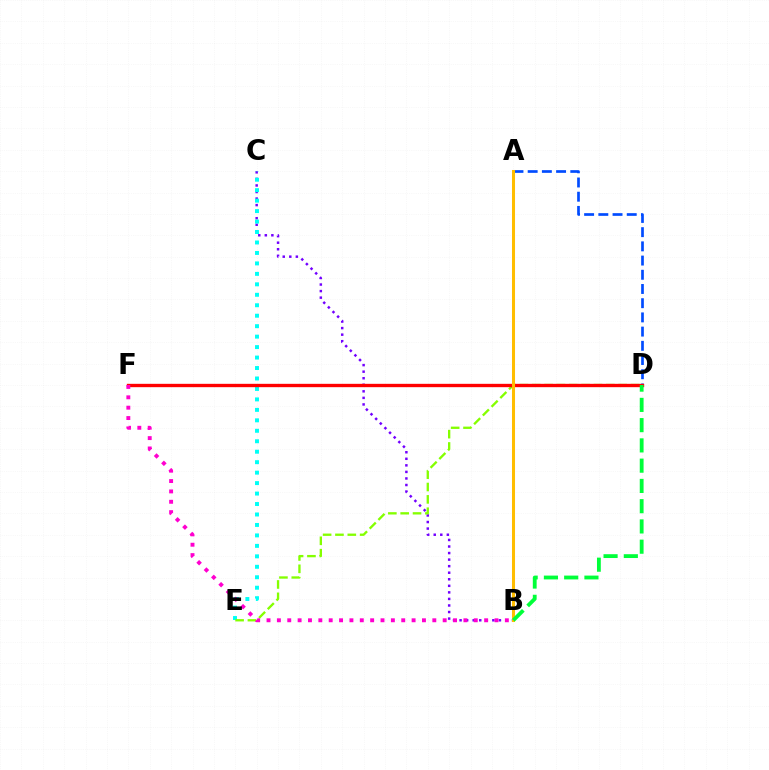{('B', 'C'): [{'color': '#7200ff', 'line_style': 'dotted', 'thickness': 1.78}], ('A', 'D'): [{'color': '#004bff', 'line_style': 'dashed', 'thickness': 1.93}], ('C', 'E'): [{'color': '#00fff6', 'line_style': 'dotted', 'thickness': 2.84}], ('D', 'E'): [{'color': '#84ff00', 'line_style': 'dashed', 'thickness': 1.68}], ('D', 'F'): [{'color': '#ff0000', 'line_style': 'solid', 'thickness': 2.41}], ('B', 'F'): [{'color': '#ff00cf', 'line_style': 'dotted', 'thickness': 2.82}], ('A', 'B'): [{'color': '#ffbd00', 'line_style': 'solid', 'thickness': 2.19}], ('B', 'D'): [{'color': '#00ff39', 'line_style': 'dashed', 'thickness': 2.75}]}